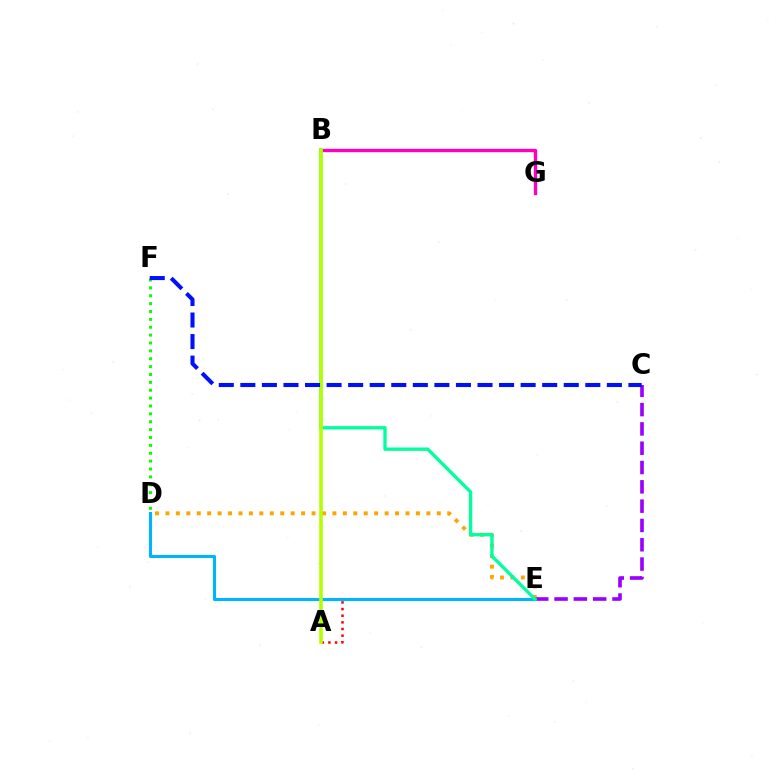{('D', 'E'): [{'color': '#ffa500', 'line_style': 'dotted', 'thickness': 2.84}, {'color': '#00b5ff', 'line_style': 'solid', 'thickness': 2.22}], ('A', 'E'): [{'color': '#ff0000', 'line_style': 'dotted', 'thickness': 1.81}], ('C', 'E'): [{'color': '#9b00ff', 'line_style': 'dashed', 'thickness': 2.62}], ('B', 'G'): [{'color': '#ff00bd', 'line_style': 'solid', 'thickness': 2.41}], ('B', 'E'): [{'color': '#00ff9d', 'line_style': 'solid', 'thickness': 2.4}], ('D', 'F'): [{'color': '#08ff00', 'line_style': 'dotted', 'thickness': 2.14}], ('A', 'B'): [{'color': '#b3ff00', 'line_style': 'solid', 'thickness': 2.58}], ('C', 'F'): [{'color': '#0010ff', 'line_style': 'dashed', 'thickness': 2.93}]}